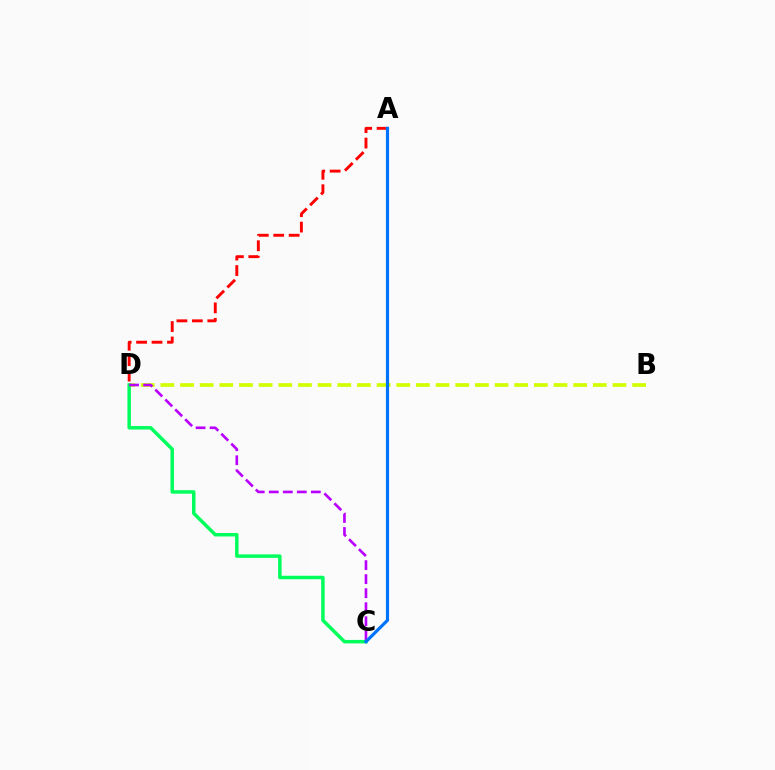{('A', 'D'): [{'color': '#ff0000', 'line_style': 'dashed', 'thickness': 2.1}], ('B', 'D'): [{'color': '#d1ff00', 'line_style': 'dashed', 'thickness': 2.67}], ('C', 'D'): [{'color': '#00ff5c', 'line_style': 'solid', 'thickness': 2.51}, {'color': '#b900ff', 'line_style': 'dashed', 'thickness': 1.91}], ('A', 'C'): [{'color': '#0074ff', 'line_style': 'solid', 'thickness': 2.28}]}